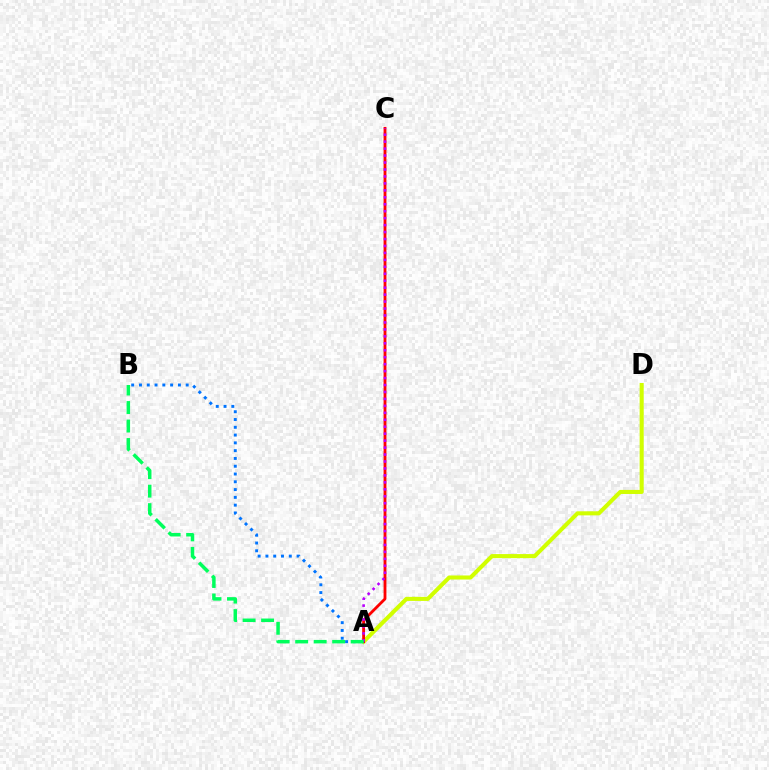{('A', 'D'): [{'color': '#d1ff00', 'line_style': 'solid', 'thickness': 2.93}], ('A', 'C'): [{'color': '#ff0000', 'line_style': 'solid', 'thickness': 2.03}, {'color': '#b900ff', 'line_style': 'dotted', 'thickness': 1.89}], ('A', 'B'): [{'color': '#0074ff', 'line_style': 'dotted', 'thickness': 2.12}, {'color': '#00ff5c', 'line_style': 'dashed', 'thickness': 2.51}]}